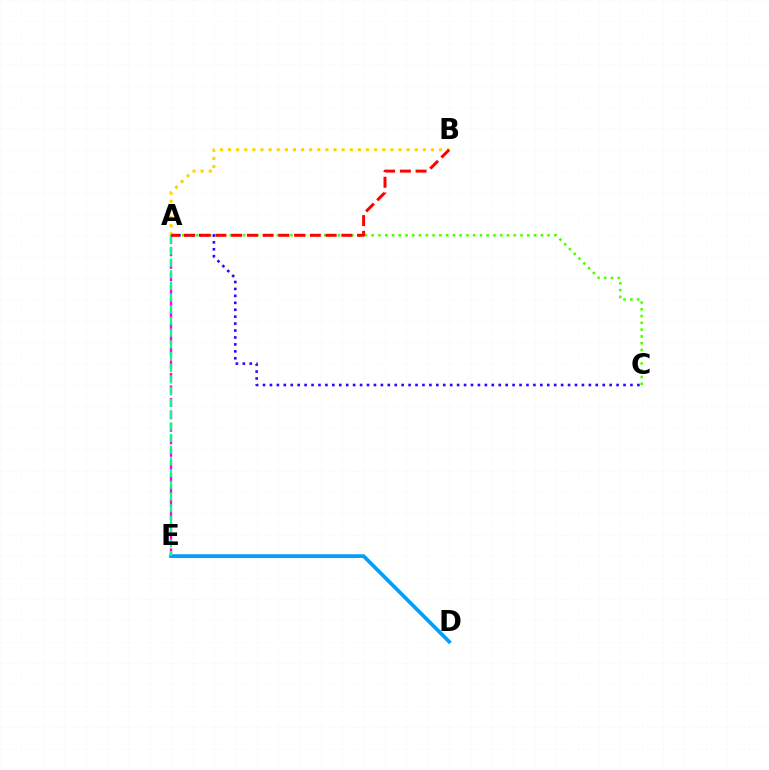{('A', 'E'): [{'color': '#ff00ed', 'line_style': 'dashed', 'thickness': 1.7}, {'color': '#00ff86', 'line_style': 'dashed', 'thickness': 1.59}], ('A', 'C'): [{'color': '#3700ff', 'line_style': 'dotted', 'thickness': 1.88}, {'color': '#4fff00', 'line_style': 'dotted', 'thickness': 1.84}], ('A', 'B'): [{'color': '#ffd500', 'line_style': 'dotted', 'thickness': 2.21}, {'color': '#ff0000', 'line_style': 'dashed', 'thickness': 2.14}], ('D', 'E'): [{'color': '#009eff', 'line_style': 'solid', 'thickness': 2.67}]}